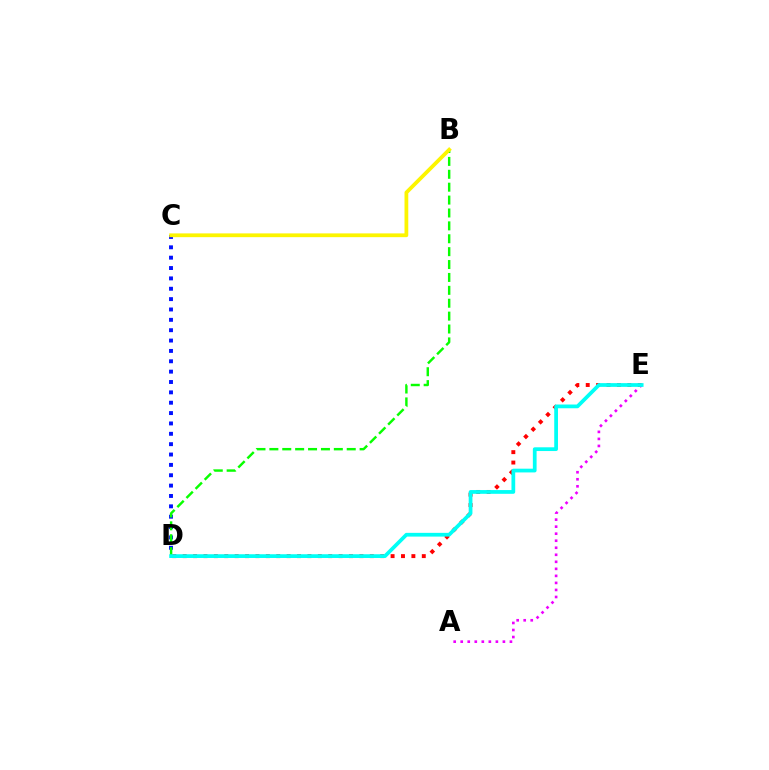{('C', 'D'): [{'color': '#0010ff', 'line_style': 'dotted', 'thickness': 2.81}], ('D', 'E'): [{'color': '#ff0000', 'line_style': 'dotted', 'thickness': 2.82}, {'color': '#00fff6', 'line_style': 'solid', 'thickness': 2.7}], ('A', 'E'): [{'color': '#ee00ff', 'line_style': 'dotted', 'thickness': 1.91}], ('B', 'D'): [{'color': '#08ff00', 'line_style': 'dashed', 'thickness': 1.75}], ('B', 'C'): [{'color': '#fcf500', 'line_style': 'solid', 'thickness': 2.71}]}